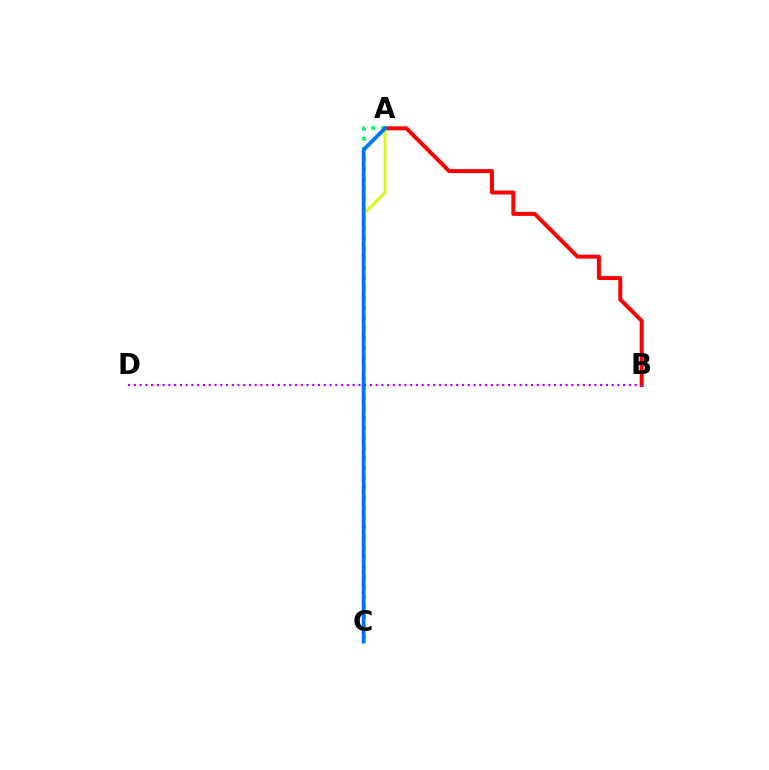{('A', 'B'): [{'color': '#ff0000', 'line_style': 'solid', 'thickness': 2.86}], ('A', 'C'): [{'color': '#d1ff00', 'line_style': 'solid', 'thickness': 1.97}, {'color': '#00ff5c', 'line_style': 'dotted', 'thickness': 2.71}, {'color': '#0074ff', 'line_style': 'solid', 'thickness': 2.73}], ('B', 'D'): [{'color': '#b900ff', 'line_style': 'dotted', 'thickness': 1.56}]}